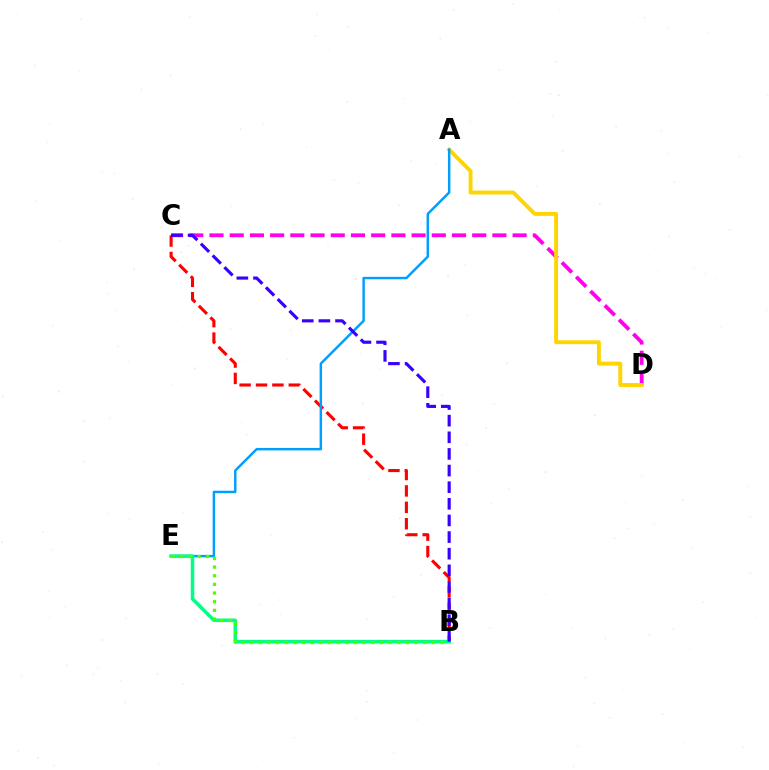{('C', 'D'): [{'color': '#ff00ed', 'line_style': 'dashed', 'thickness': 2.75}], ('A', 'D'): [{'color': '#ffd500', 'line_style': 'solid', 'thickness': 2.81}], ('B', 'C'): [{'color': '#ff0000', 'line_style': 'dashed', 'thickness': 2.23}, {'color': '#3700ff', 'line_style': 'dashed', 'thickness': 2.26}], ('A', 'E'): [{'color': '#009eff', 'line_style': 'solid', 'thickness': 1.77}], ('B', 'E'): [{'color': '#00ff86', 'line_style': 'solid', 'thickness': 2.54}, {'color': '#4fff00', 'line_style': 'dotted', 'thickness': 2.35}]}